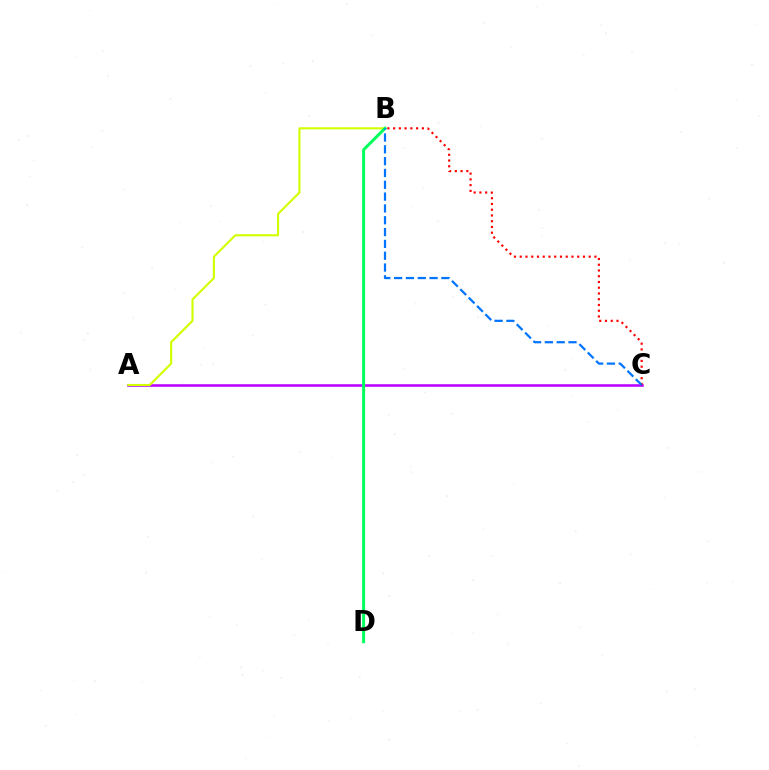{('A', 'C'): [{'color': '#b900ff', 'line_style': 'solid', 'thickness': 1.84}], ('A', 'B'): [{'color': '#d1ff00', 'line_style': 'solid', 'thickness': 1.54}], ('B', 'C'): [{'color': '#ff0000', 'line_style': 'dotted', 'thickness': 1.56}, {'color': '#0074ff', 'line_style': 'dashed', 'thickness': 1.61}], ('B', 'D'): [{'color': '#00ff5c', 'line_style': 'solid', 'thickness': 2.15}]}